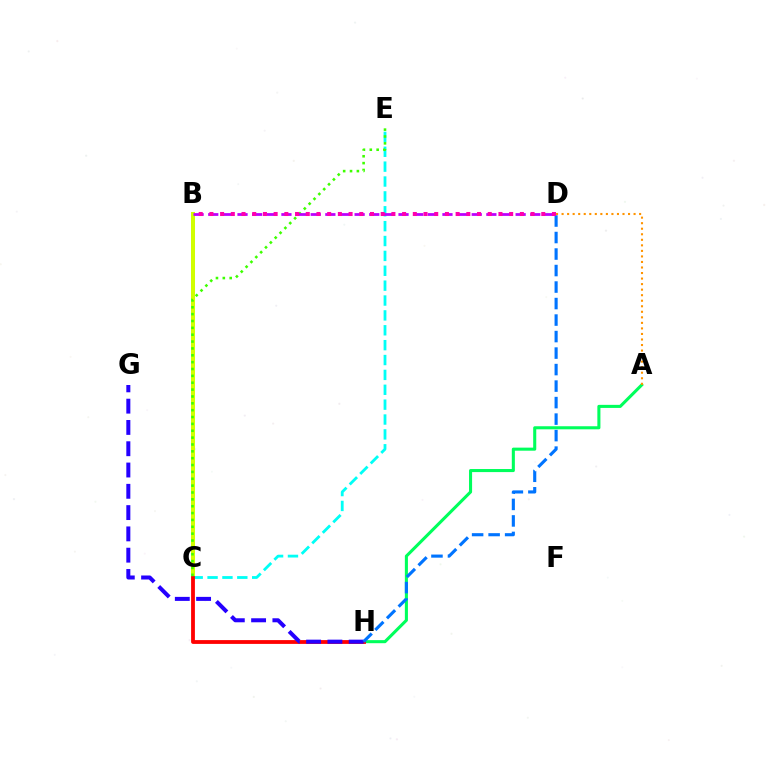{('B', 'C'): [{'color': '#d1ff00', 'line_style': 'solid', 'thickness': 2.9}], ('C', 'E'): [{'color': '#00fff6', 'line_style': 'dashed', 'thickness': 2.02}, {'color': '#3dff00', 'line_style': 'dotted', 'thickness': 1.86}], ('A', 'H'): [{'color': '#00ff5c', 'line_style': 'solid', 'thickness': 2.21}], ('C', 'H'): [{'color': '#ff0000', 'line_style': 'solid', 'thickness': 2.74}], ('A', 'D'): [{'color': '#ff9400', 'line_style': 'dotted', 'thickness': 1.5}], ('G', 'H'): [{'color': '#2500ff', 'line_style': 'dashed', 'thickness': 2.89}], ('B', 'D'): [{'color': '#b900ff', 'line_style': 'dashed', 'thickness': 1.99}, {'color': '#ff00ac', 'line_style': 'dotted', 'thickness': 2.91}], ('D', 'H'): [{'color': '#0074ff', 'line_style': 'dashed', 'thickness': 2.24}]}